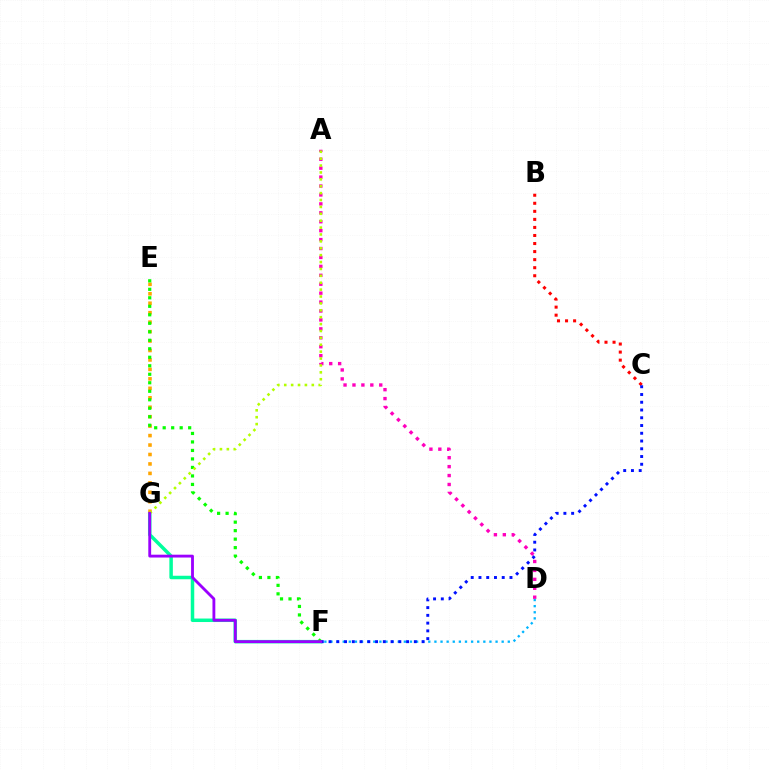{('F', 'G'): [{'color': '#00ff9d', 'line_style': 'solid', 'thickness': 2.52}, {'color': '#9b00ff', 'line_style': 'solid', 'thickness': 2.04}], ('A', 'D'): [{'color': '#ff00bd', 'line_style': 'dotted', 'thickness': 2.43}], ('E', 'G'): [{'color': '#ffa500', 'line_style': 'dotted', 'thickness': 2.57}], ('E', 'F'): [{'color': '#08ff00', 'line_style': 'dotted', 'thickness': 2.31}], ('B', 'C'): [{'color': '#ff0000', 'line_style': 'dotted', 'thickness': 2.19}], ('D', 'F'): [{'color': '#00b5ff', 'line_style': 'dotted', 'thickness': 1.66}], ('C', 'F'): [{'color': '#0010ff', 'line_style': 'dotted', 'thickness': 2.11}], ('A', 'G'): [{'color': '#b3ff00', 'line_style': 'dotted', 'thickness': 1.87}]}